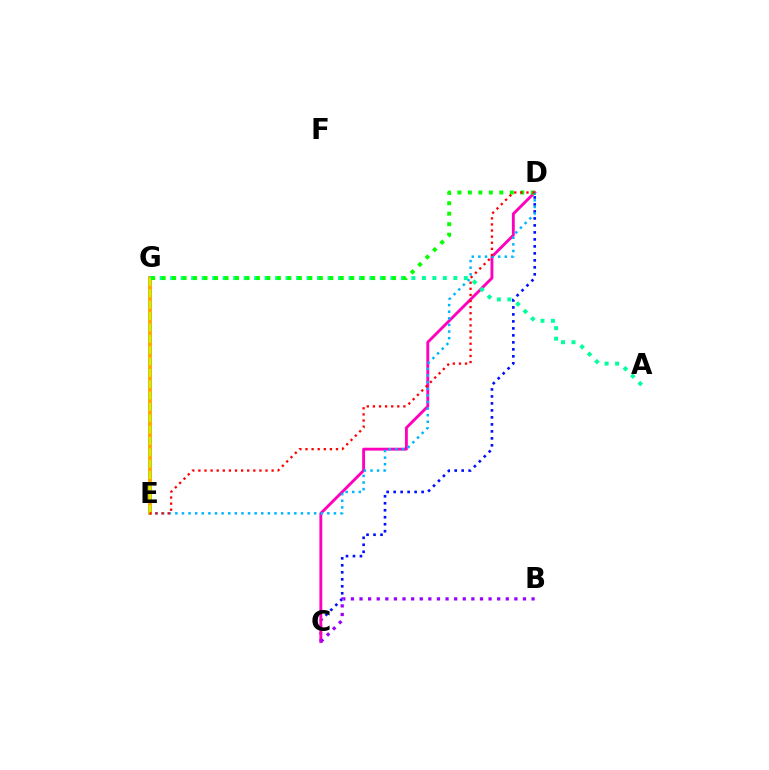{('C', 'D'): [{'color': '#0010ff', 'line_style': 'dotted', 'thickness': 1.9}, {'color': '#ff00bd', 'line_style': 'solid', 'thickness': 2.07}], ('E', 'G'): [{'color': '#ffa500', 'line_style': 'solid', 'thickness': 2.77}, {'color': '#b3ff00', 'line_style': 'dashed', 'thickness': 1.54}], ('D', 'E'): [{'color': '#00b5ff', 'line_style': 'dotted', 'thickness': 1.8}, {'color': '#ff0000', 'line_style': 'dotted', 'thickness': 1.66}], ('A', 'G'): [{'color': '#00ff9d', 'line_style': 'dotted', 'thickness': 2.85}], ('B', 'C'): [{'color': '#9b00ff', 'line_style': 'dotted', 'thickness': 2.34}], ('D', 'G'): [{'color': '#08ff00', 'line_style': 'dotted', 'thickness': 2.85}]}